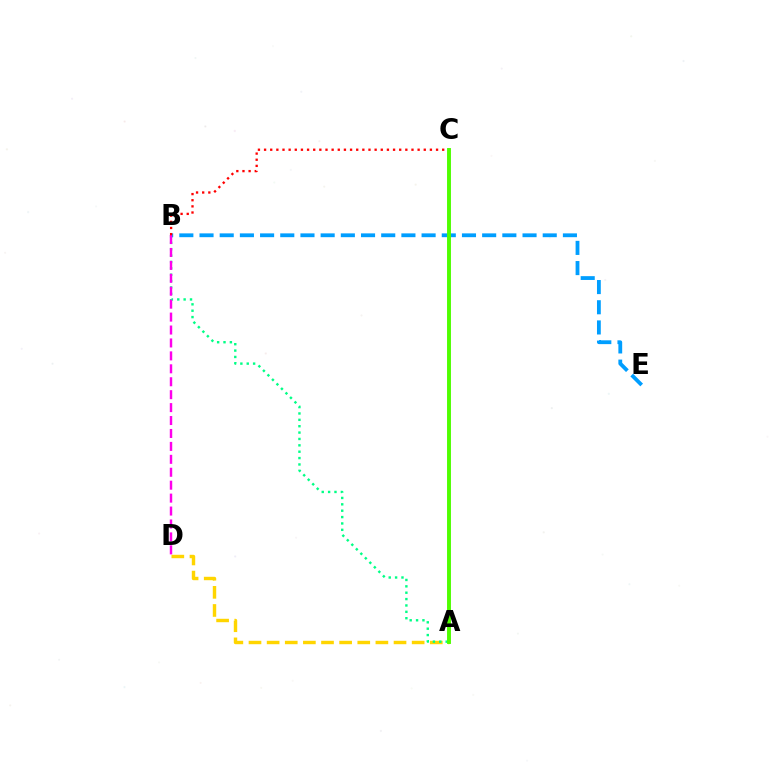{('A', 'C'): [{'color': '#3700ff', 'line_style': 'solid', 'thickness': 1.57}, {'color': '#4fff00', 'line_style': 'solid', 'thickness': 2.81}], ('A', 'D'): [{'color': '#ffd500', 'line_style': 'dashed', 'thickness': 2.46}], ('A', 'B'): [{'color': '#00ff86', 'line_style': 'dotted', 'thickness': 1.73}], ('B', 'E'): [{'color': '#009eff', 'line_style': 'dashed', 'thickness': 2.74}], ('B', 'D'): [{'color': '#ff00ed', 'line_style': 'dashed', 'thickness': 1.76}], ('B', 'C'): [{'color': '#ff0000', 'line_style': 'dotted', 'thickness': 1.67}]}